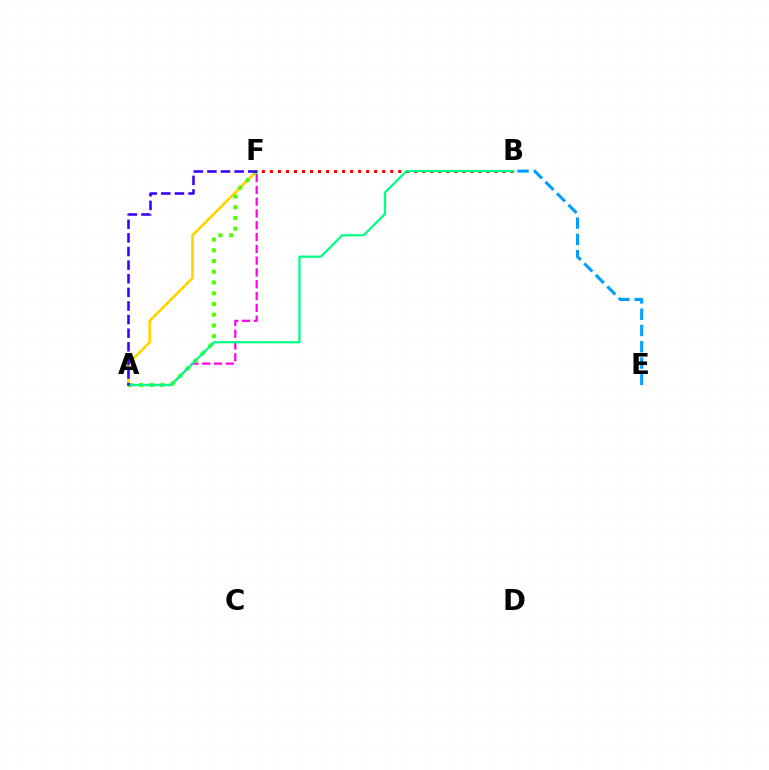{('A', 'F'): [{'color': '#ff00ed', 'line_style': 'dashed', 'thickness': 1.6}, {'color': '#ffd500', 'line_style': 'solid', 'thickness': 1.95}, {'color': '#4fff00', 'line_style': 'dotted', 'thickness': 2.92}, {'color': '#3700ff', 'line_style': 'dashed', 'thickness': 1.85}], ('B', 'F'): [{'color': '#ff0000', 'line_style': 'dotted', 'thickness': 2.18}], ('A', 'B'): [{'color': '#00ff86', 'line_style': 'solid', 'thickness': 1.62}], ('B', 'E'): [{'color': '#009eff', 'line_style': 'dashed', 'thickness': 2.21}]}